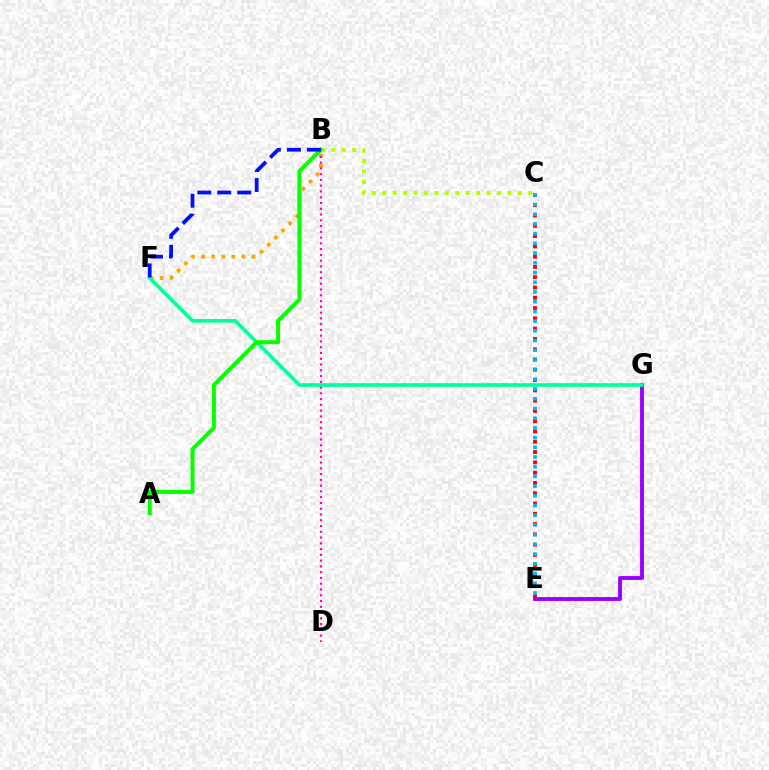{('C', 'E'): [{'color': '#ff0000', 'line_style': 'dotted', 'thickness': 2.79}, {'color': '#00b5ff', 'line_style': 'dotted', 'thickness': 2.64}], ('B', 'F'): [{'color': '#ffa500', 'line_style': 'dotted', 'thickness': 2.74}, {'color': '#0010ff', 'line_style': 'dashed', 'thickness': 2.71}], ('E', 'G'): [{'color': '#9b00ff', 'line_style': 'solid', 'thickness': 2.79}], ('B', 'D'): [{'color': '#ff00bd', 'line_style': 'dotted', 'thickness': 1.57}], ('B', 'C'): [{'color': '#b3ff00', 'line_style': 'dotted', 'thickness': 2.83}], ('F', 'G'): [{'color': '#00ff9d', 'line_style': 'solid', 'thickness': 2.63}], ('A', 'B'): [{'color': '#08ff00', 'line_style': 'solid', 'thickness': 2.89}]}